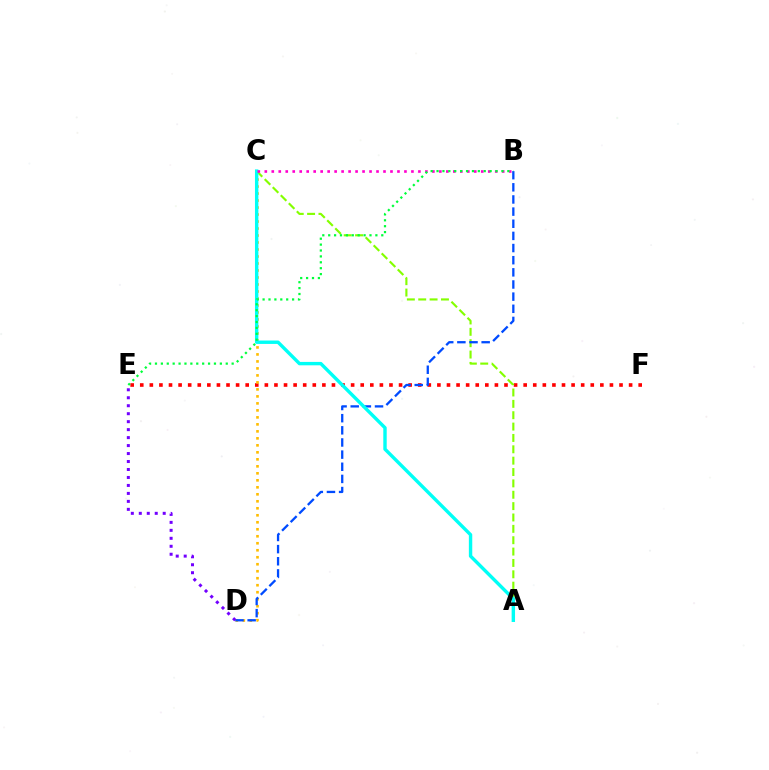{('E', 'F'): [{'color': '#ff0000', 'line_style': 'dotted', 'thickness': 2.6}], ('C', 'D'): [{'color': '#ffbd00', 'line_style': 'dotted', 'thickness': 1.9}], ('A', 'C'): [{'color': '#84ff00', 'line_style': 'dashed', 'thickness': 1.54}, {'color': '#00fff6', 'line_style': 'solid', 'thickness': 2.45}], ('B', 'D'): [{'color': '#004bff', 'line_style': 'dashed', 'thickness': 1.65}], ('B', 'C'): [{'color': '#ff00cf', 'line_style': 'dotted', 'thickness': 1.9}], ('B', 'E'): [{'color': '#00ff39', 'line_style': 'dotted', 'thickness': 1.6}], ('D', 'E'): [{'color': '#7200ff', 'line_style': 'dotted', 'thickness': 2.17}]}